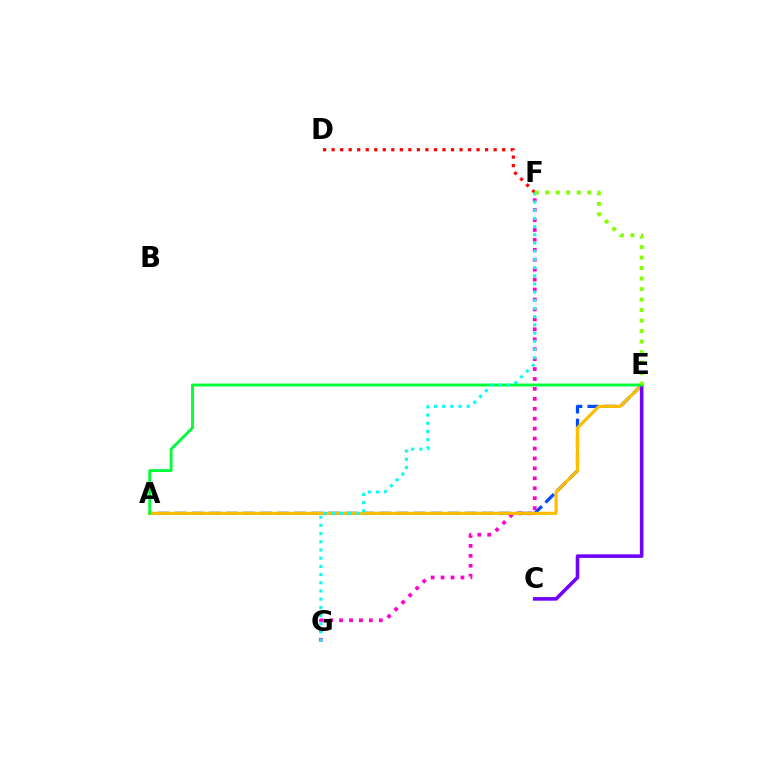{('A', 'E'): [{'color': '#004bff', 'line_style': 'dashed', 'thickness': 2.32}, {'color': '#ffbd00', 'line_style': 'solid', 'thickness': 2.27}, {'color': '#00ff39', 'line_style': 'solid', 'thickness': 2.07}], ('D', 'F'): [{'color': '#ff0000', 'line_style': 'dotted', 'thickness': 2.32}], ('F', 'G'): [{'color': '#ff00cf', 'line_style': 'dotted', 'thickness': 2.7}, {'color': '#00fff6', 'line_style': 'dotted', 'thickness': 2.23}], ('C', 'E'): [{'color': '#7200ff', 'line_style': 'solid', 'thickness': 2.58}], ('E', 'F'): [{'color': '#84ff00', 'line_style': 'dotted', 'thickness': 2.85}]}